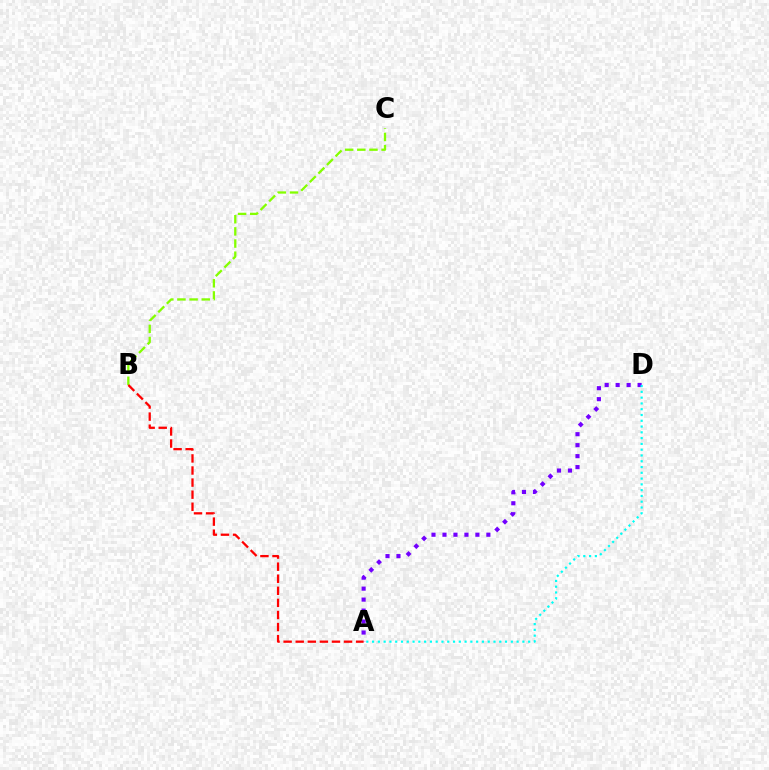{('B', 'C'): [{'color': '#84ff00', 'line_style': 'dashed', 'thickness': 1.65}], ('A', 'D'): [{'color': '#7200ff', 'line_style': 'dotted', 'thickness': 2.98}, {'color': '#00fff6', 'line_style': 'dotted', 'thickness': 1.57}], ('A', 'B'): [{'color': '#ff0000', 'line_style': 'dashed', 'thickness': 1.64}]}